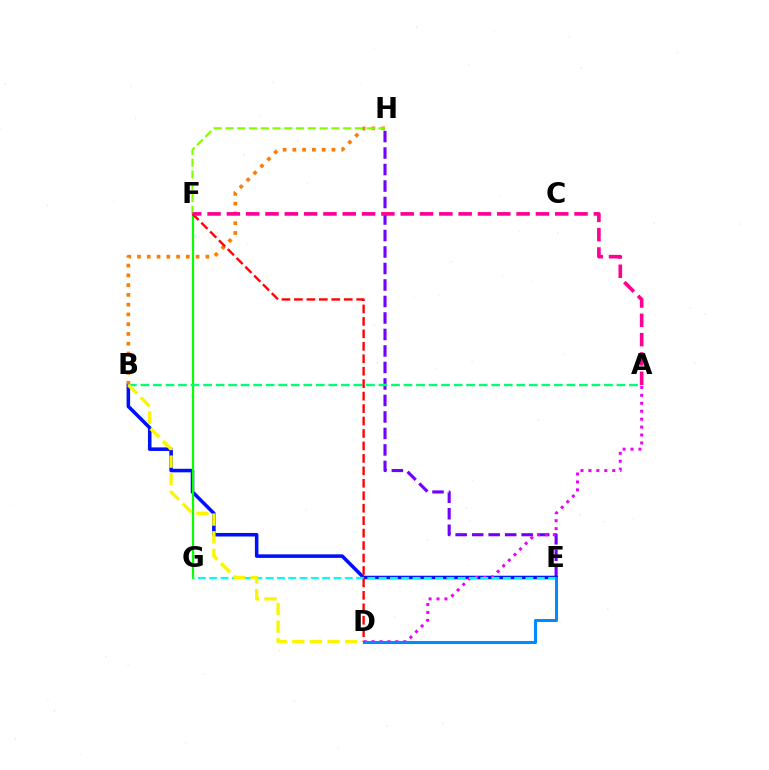{('E', 'H'): [{'color': '#7200ff', 'line_style': 'dashed', 'thickness': 2.24}], ('B', 'E'): [{'color': '#0010ff', 'line_style': 'solid', 'thickness': 2.55}], ('A', 'D'): [{'color': '#ee00ff', 'line_style': 'dotted', 'thickness': 2.16}], ('F', 'G'): [{'color': '#08ff00', 'line_style': 'solid', 'thickness': 1.59}], ('A', 'B'): [{'color': '#00ff74', 'line_style': 'dashed', 'thickness': 1.7}], ('B', 'H'): [{'color': '#ff7c00', 'line_style': 'dotted', 'thickness': 2.65}], ('E', 'G'): [{'color': '#00fff6', 'line_style': 'dashed', 'thickness': 1.53}], ('B', 'D'): [{'color': '#fcf500', 'line_style': 'dashed', 'thickness': 2.4}], ('D', 'E'): [{'color': '#008cff', 'line_style': 'solid', 'thickness': 2.19}], ('F', 'H'): [{'color': '#84ff00', 'line_style': 'dashed', 'thickness': 1.6}], ('D', 'F'): [{'color': '#ff0000', 'line_style': 'dashed', 'thickness': 1.69}], ('A', 'F'): [{'color': '#ff0094', 'line_style': 'dashed', 'thickness': 2.62}]}